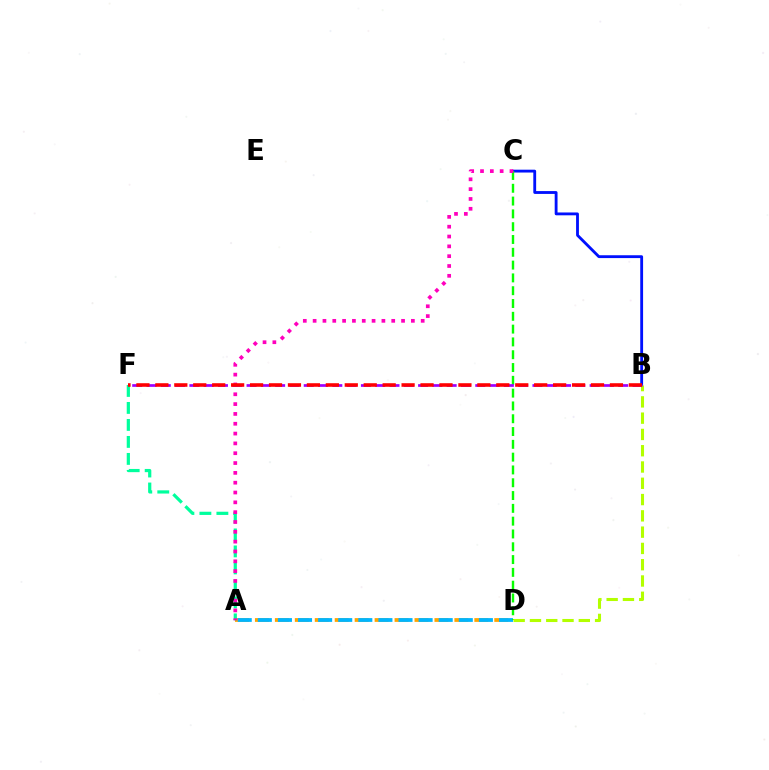{('A', 'D'): [{'color': '#ffa500', 'line_style': 'dashed', 'thickness': 2.71}, {'color': '#00b5ff', 'line_style': 'dashed', 'thickness': 2.73}], ('B', 'C'): [{'color': '#0010ff', 'line_style': 'solid', 'thickness': 2.04}], ('A', 'F'): [{'color': '#00ff9d', 'line_style': 'dashed', 'thickness': 2.31}], ('C', 'D'): [{'color': '#08ff00', 'line_style': 'dashed', 'thickness': 1.74}], ('B', 'D'): [{'color': '#b3ff00', 'line_style': 'dashed', 'thickness': 2.21}], ('A', 'C'): [{'color': '#ff00bd', 'line_style': 'dotted', 'thickness': 2.67}], ('B', 'F'): [{'color': '#9b00ff', 'line_style': 'dashed', 'thickness': 1.94}, {'color': '#ff0000', 'line_style': 'dashed', 'thickness': 2.57}]}